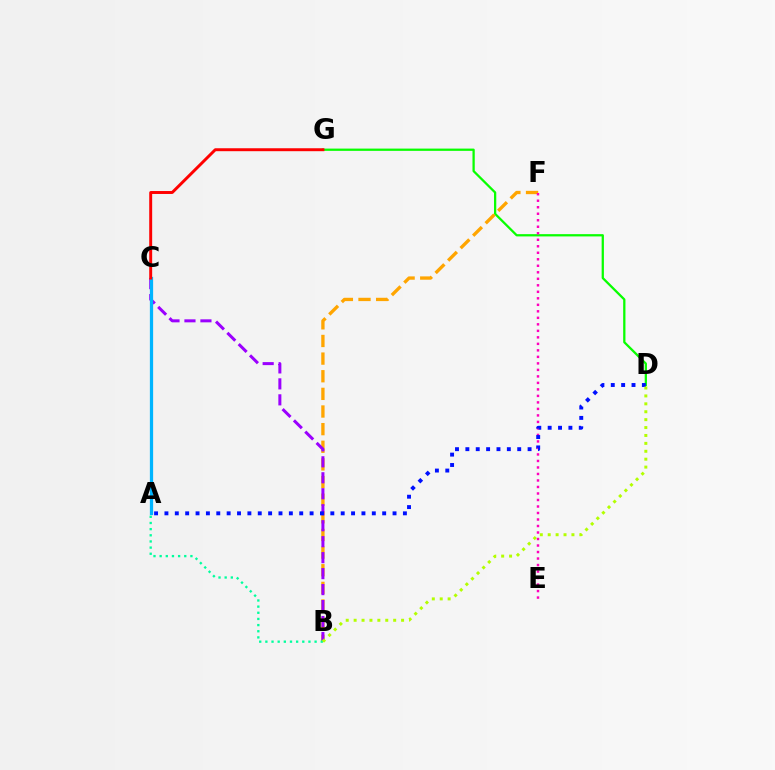{('D', 'G'): [{'color': '#08ff00', 'line_style': 'solid', 'thickness': 1.63}], ('B', 'F'): [{'color': '#ffa500', 'line_style': 'dashed', 'thickness': 2.4}], ('B', 'C'): [{'color': '#9b00ff', 'line_style': 'dashed', 'thickness': 2.17}], ('A', 'B'): [{'color': '#00ff9d', 'line_style': 'dotted', 'thickness': 1.67}], ('E', 'F'): [{'color': '#ff00bd', 'line_style': 'dotted', 'thickness': 1.77}], ('A', 'D'): [{'color': '#0010ff', 'line_style': 'dotted', 'thickness': 2.82}], ('A', 'C'): [{'color': '#00b5ff', 'line_style': 'solid', 'thickness': 2.34}], ('B', 'D'): [{'color': '#b3ff00', 'line_style': 'dotted', 'thickness': 2.15}], ('C', 'G'): [{'color': '#ff0000', 'line_style': 'solid', 'thickness': 2.12}]}